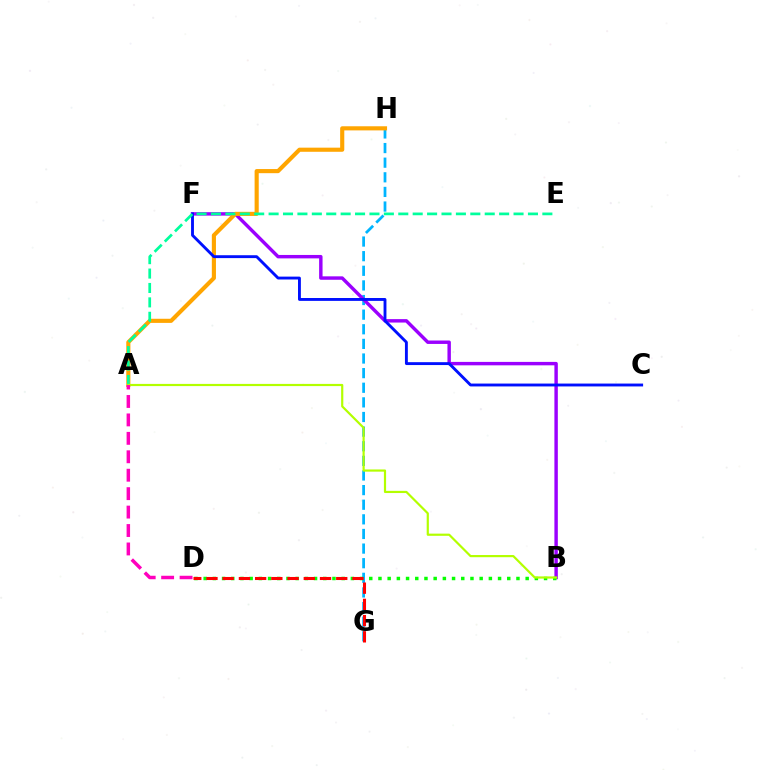{('G', 'H'): [{'color': '#00b5ff', 'line_style': 'dashed', 'thickness': 1.99}], ('B', 'F'): [{'color': '#9b00ff', 'line_style': 'solid', 'thickness': 2.47}], ('A', 'H'): [{'color': '#ffa500', 'line_style': 'solid', 'thickness': 2.97}], ('B', 'D'): [{'color': '#08ff00', 'line_style': 'dotted', 'thickness': 2.5}], ('D', 'G'): [{'color': '#ff0000', 'line_style': 'dashed', 'thickness': 2.2}], ('C', 'F'): [{'color': '#0010ff', 'line_style': 'solid', 'thickness': 2.07}], ('A', 'E'): [{'color': '#00ff9d', 'line_style': 'dashed', 'thickness': 1.96}], ('A', 'B'): [{'color': '#b3ff00', 'line_style': 'solid', 'thickness': 1.57}], ('A', 'D'): [{'color': '#ff00bd', 'line_style': 'dashed', 'thickness': 2.5}]}